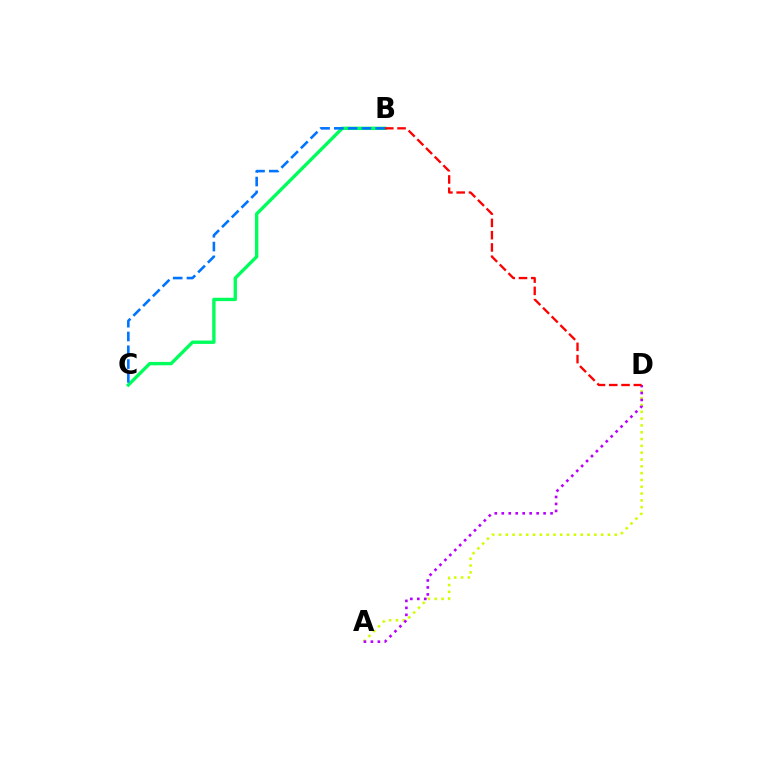{('B', 'C'): [{'color': '#00ff5c', 'line_style': 'solid', 'thickness': 2.43}, {'color': '#0074ff', 'line_style': 'dashed', 'thickness': 1.87}], ('A', 'D'): [{'color': '#d1ff00', 'line_style': 'dotted', 'thickness': 1.85}, {'color': '#b900ff', 'line_style': 'dotted', 'thickness': 1.89}], ('B', 'D'): [{'color': '#ff0000', 'line_style': 'dashed', 'thickness': 1.67}]}